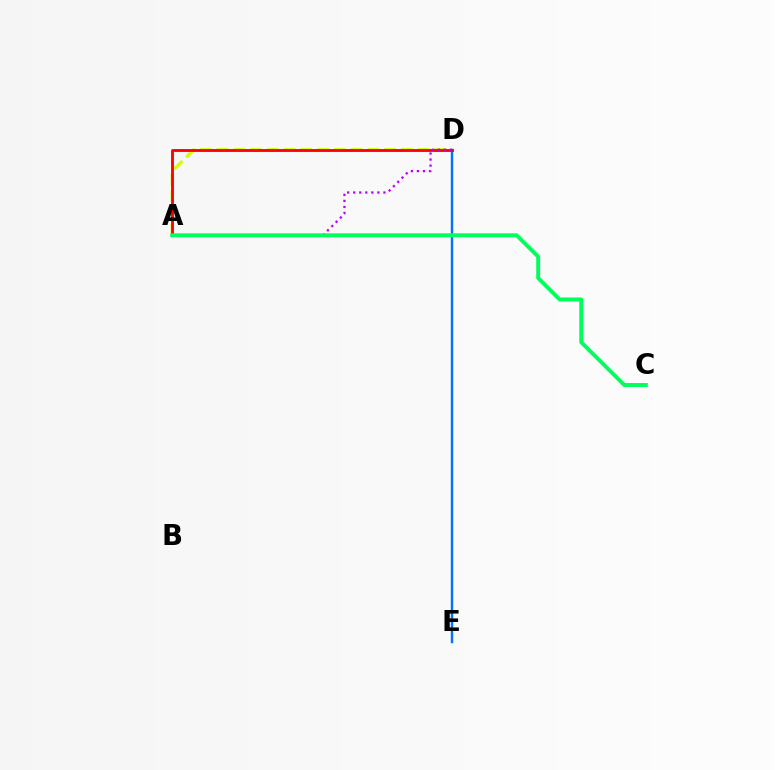{('D', 'E'): [{'color': '#0074ff', 'line_style': 'solid', 'thickness': 1.75}], ('A', 'D'): [{'color': '#d1ff00', 'line_style': 'dashed', 'thickness': 2.28}, {'color': '#ff0000', 'line_style': 'solid', 'thickness': 2.05}, {'color': '#b900ff', 'line_style': 'dotted', 'thickness': 1.64}], ('A', 'C'): [{'color': '#00ff5c', 'line_style': 'solid', 'thickness': 2.83}]}